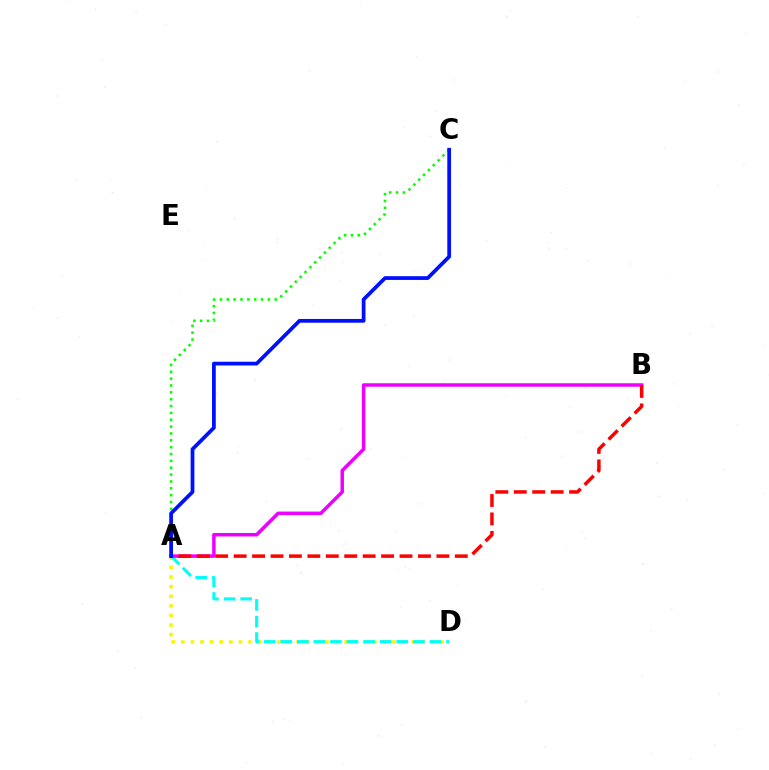{('A', 'C'): [{'color': '#08ff00', 'line_style': 'dotted', 'thickness': 1.86}, {'color': '#0010ff', 'line_style': 'solid', 'thickness': 2.7}], ('A', 'D'): [{'color': '#fcf500', 'line_style': 'dotted', 'thickness': 2.61}, {'color': '#00fff6', 'line_style': 'dashed', 'thickness': 2.25}], ('A', 'B'): [{'color': '#ee00ff', 'line_style': 'solid', 'thickness': 2.52}, {'color': '#ff0000', 'line_style': 'dashed', 'thickness': 2.5}]}